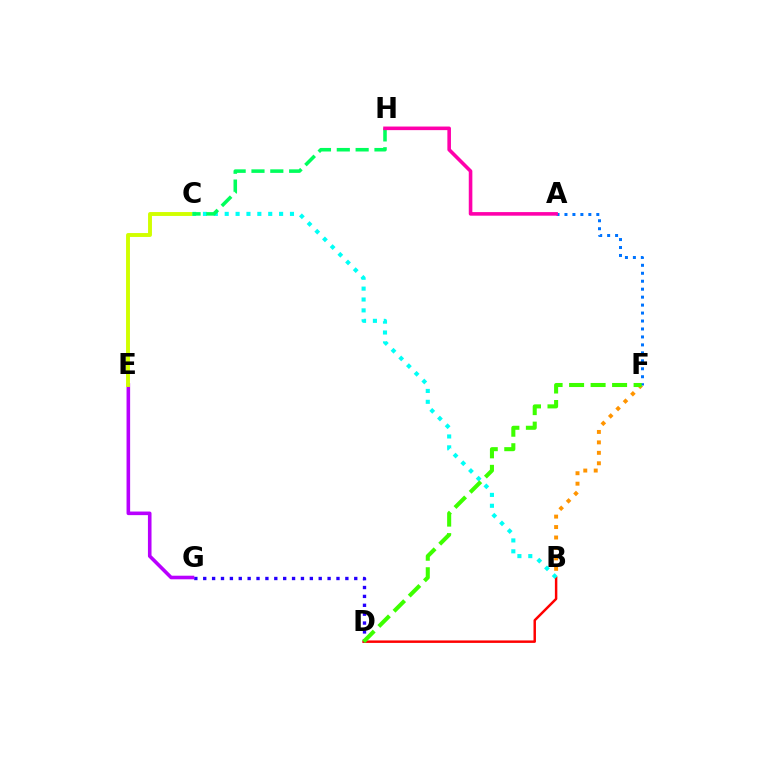{('D', 'G'): [{'color': '#2500ff', 'line_style': 'dotted', 'thickness': 2.41}], ('B', 'D'): [{'color': '#ff0000', 'line_style': 'solid', 'thickness': 1.78}], ('E', 'G'): [{'color': '#b900ff', 'line_style': 'solid', 'thickness': 2.58}], ('B', 'F'): [{'color': '#ff9400', 'line_style': 'dotted', 'thickness': 2.84}], ('A', 'F'): [{'color': '#0074ff', 'line_style': 'dotted', 'thickness': 2.16}], ('C', 'E'): [{'color': '#d1ff00', 'line_style': 'solid', 'thickness': 2.81}], ('B', 'C'): [{'color': '#00fff6', 'line_style': 'dotted', 'thickness': 2.96}], ('D', 'F'): [{'color': '#3dff00', 'line_style': 'dashed', 'thickness': 2.92}], ('C', 'H'): [{'color': '#00ff5c', 'line_style': 'dashed', 'thickness': 2.56}], ('A', 'H'): [{'color': '#ff00ac', 'line_style': 'solid', 'thickness': 2.59}]}